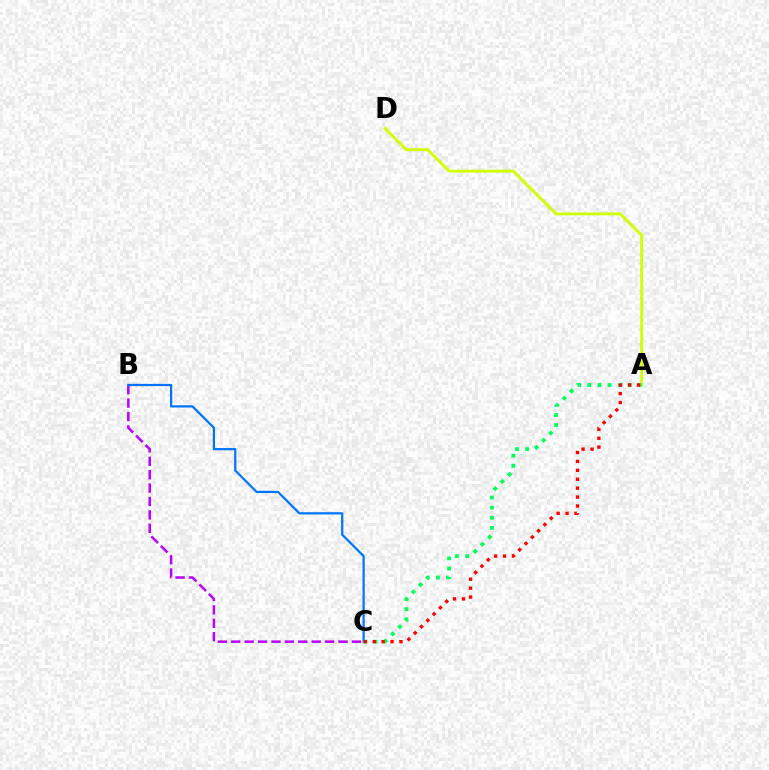{('A', 'D'): [{'color': '#d1ff00', 'line_style': 'solid', 'thickness': 2.06}], ('B', 'C'): [{'color': '#b900ff', 'line_style': 'dashed', 'thickness': 1.82}, {'color': '#0074ff', 'line_style': 'solid', 'thickness': 1.6}], ('A', 'C'): [{'color': '#00ff5c', 'line_style': 'dotted', 'thickness': 2.75}, {'color': '#ff0000', 'line_style': 'dotted', 'thickness': 2.42}]}